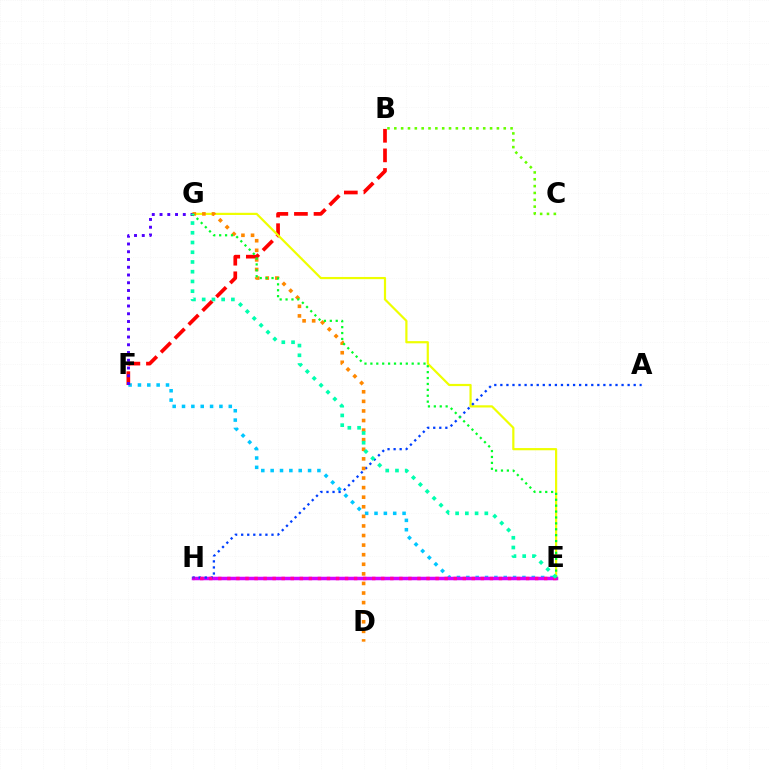{('B', 'C'): [{'color': '#66ff00', 'line_style': 'dotted', 'thickness': 1.86}], ('E', 'F'): [{'color': '#00c7ff', 'line_style': 'dotted', 'thickness': 2.54}], ('B', 'F'): [{'color': '#ff0000', 'line_style': 'dashed', 'thickness': 2.66}], ('E', 'G'): [{'color': '#eeff00', 'line_style': 'solid', 'thickness': 1.58}, {'color': '#00ff27', 'line_style': 'dotted', 'thickness': 1.6}, {'color': '#00ffaf', 'line_style': 'dotted', 'thickness': 2.64}], ('F', 'G'): [{'color': '#4f00ff', 'line_style': 'dotted', 'thickness': 2.11}], ('E', 'H'): [{'color': '#d600ff', 'line_style': 'solid', 'thickness': 2.52}, {'color': '#ff00a0', 'line_style': 'dotted', 'thickness': 2.46}], ('A', 'H'): [{'color': '#003fff', 'line_style': 'dotted', 'thickness': 1.65}], ('D', 'G'): [{'color': '#ff8800', 'line_style': 'dotted', 'thickness': 2.6}]}